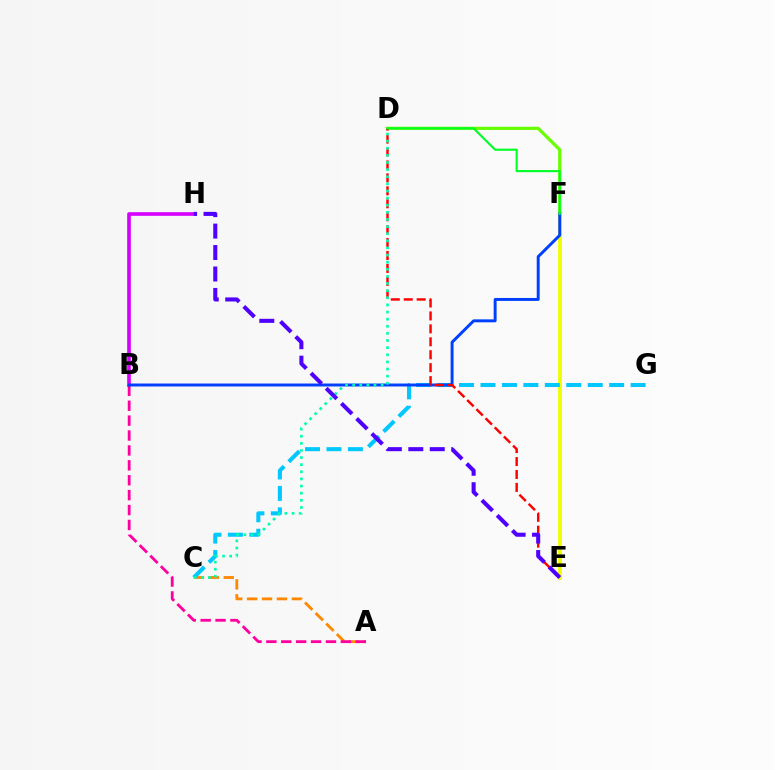{('E', 'F'): [{'color': '#eeff00', 'line_style': 'solid', 'thickness': 2.74}], ('A', 'C'): [{'color': '#ff8800', 'line_style': 'dashed', 'thickness': 2.03}], ('B', 'H'): [{'color': '#d600ff', 'line_style': 'solid', 'thickness': 2.63}], ('A', 'B'): [{'color': '#ff00a0', 'line_style': 'dashed', 'thickness': 2.02}], ('C', 'G'): [{'color': '#00c7ff', 'line_style': 'dashed', 'thickness': 2.91}], ('D', 'F'): [{'color': '#66ff00', 'line_style': 'solid', 'thickness': 2.29}, {'color': '#00ff27', 'line_style': 'solid', 'thickness': 1.52}], ('B', 'F'): [{'color': '#003fff', 'line_style': 'solid', 'thickness': 2.12}], ('D', 'E'): [{'color': '#ff0000', 'line_style': 'dashed', 'thickness': 1.76}], ('C', 'D'): [{'color': '#00ffaf', 'line_style': 'dotted', 'thickness': 1.93}], ('E', 'H'): [{'color': '#4f00ff', 'line_style': 'dashed', 'thickness': 2.91}]}